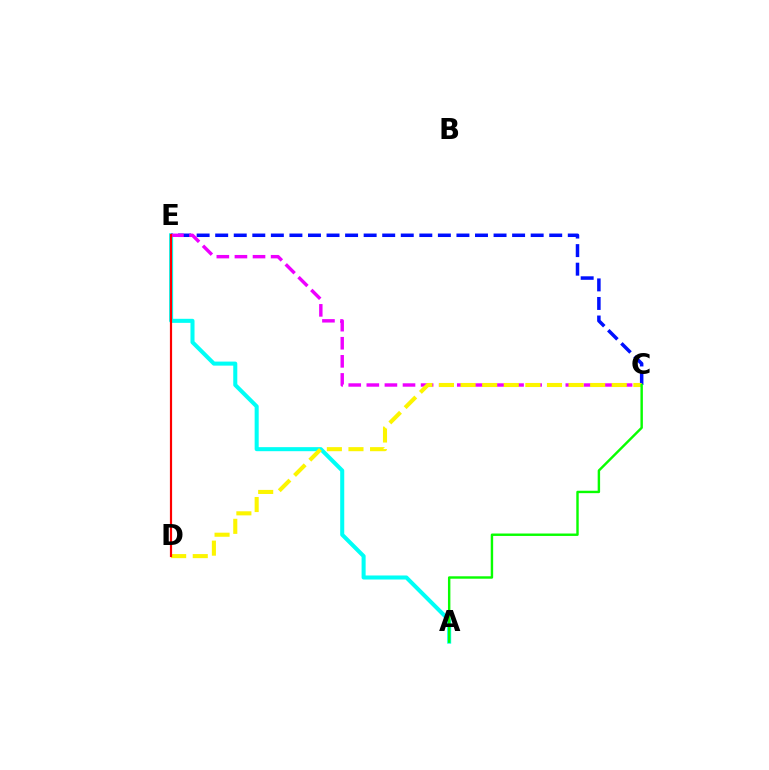{('A', 'E'): [{'color': '#00fff6', 'line_style': 'solid', 'thickness': 2.91}], ('C', 'E'): [{'color': '#0010ff', 'line_style': 'dashed', 'thickness': 2.52}, {'color': '#ee00ff', 'line_style': 'dashed', 'thickness': 2.46}], ('C', 'D'): [{'color': '#fcf500', 'line_style': 'dashed', 'thickness': 2.93}], ('A', 'C'): [{'color': '#08ff00', 'line_style': 'solid', 'thickness': 1.75}], ('D', 'E'): [{'color': '#ff0000', 'line_style': 'solid', 'thickness': 1.57}]}